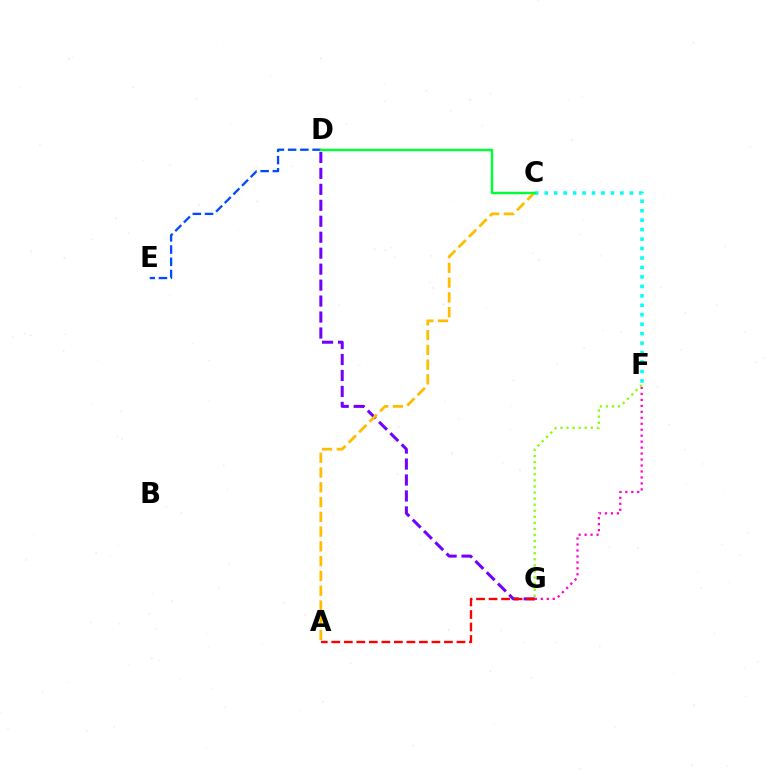{('D', 'G'): [{'color': '#7200ff', 'line_style': 'dashed', 'thickness': 2.17}], ('A', 'G'): [{'color': '#ff0000', 'line_style': 'dashed', 'thickness': 1.7}], ('A', 'C'): [{'color': '#ffbd00', 'line_style': 'dashed', 'thickness': 2.01}], ('D', 'E'): [{'color': '#004bff', 'line_style': 'dashed', 'thickness': 1.66}], ('C', 'F'): [{'color': '#00fff6', 'line_style': 'dotted', 'thickness': 2.57}], ('F', 'G'): [{'color': '#ff00cf', 'line_style': 'dotted', 'thickness': 1.62}, {'color': '#84ff00', 'line_style': 'dotted', 'thickness': 1.65}], ('C', 'D'): [{'color': '#00ff39', 'line_style': 'solid', 'thickness': 1.76}]}